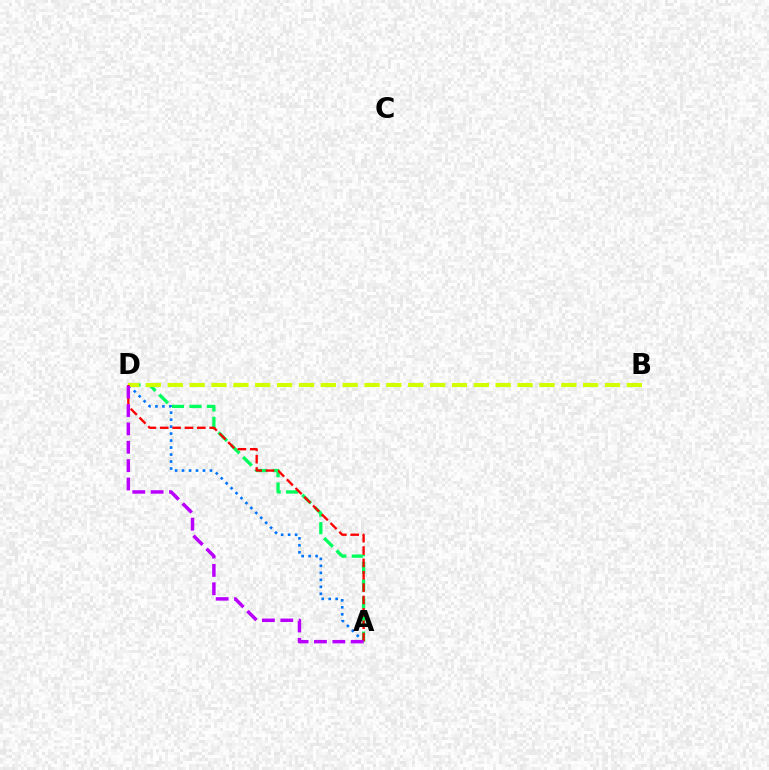{('A', 'D'): [{'color': '#0074ff', 'line_style': 'dotted', 'thickness': 1.9}, {'color': '#00ff5c', 'line_style': 'dashed', 'thickness': 2.37}, {'color': '#ff0000', 'line_style': 'dashed', 'thickness': 1.68}, {'color': '#b900ff', 'line_style': 'dashed', 'thickness': 2.49}], ('B', 'D'): [{'color': '#d1ff00', 'line_style': 'dashed', 'thickness': 2.97}]}